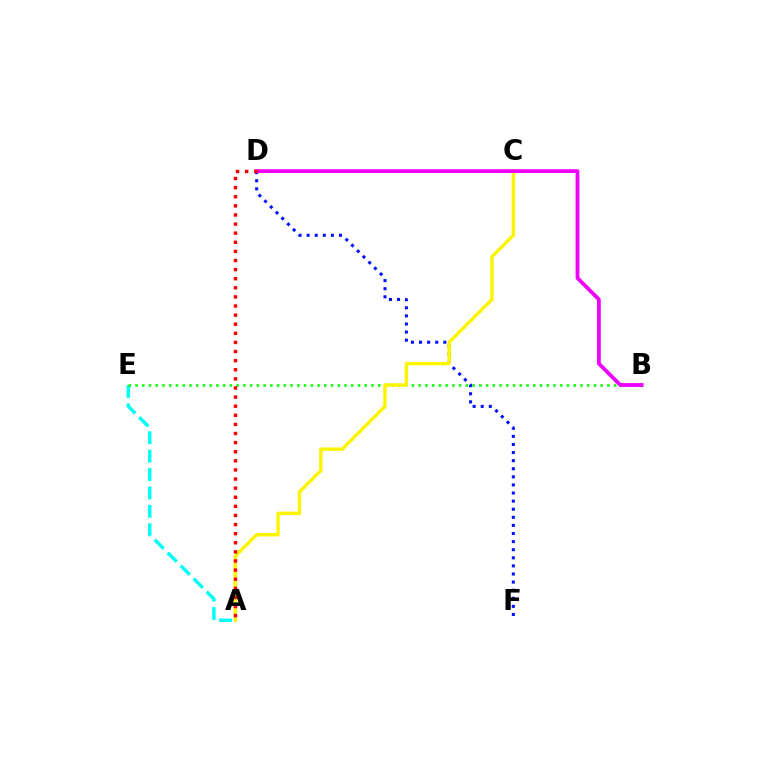{('D', 'F'): [{'color': '#0010ff', 'line_style': 'dotted', 'thickness': 2.2}], ('A', 'E'): [{'color': '#00fff6', 'line_style': 'dashed', 'thickness': 2.5}], ('B', 'E'): [{'color': '#08ff00', 'line_style': 'dotted', 'thickness': 1.83}], ('A', 'C'): [{'color': '#fcf500', 'line_style': 'solid', 'thickness': 2.49}], ('B', 'D'): [{'color': '#ee00ff', 'line_style': 'solid', 'thickness': 2.73}], ('A', 'D'): [{'color': '#ff0000', 'line_style': 'dotted', 'thickness': 2.47}]}